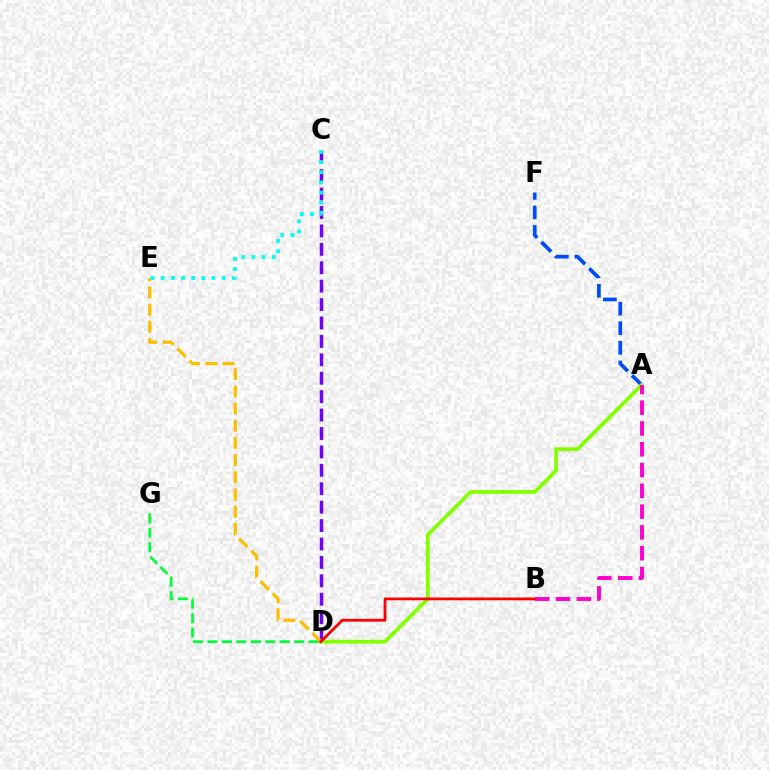{('A', 'F'): [{'color': '#004bff', 'line_style': 'dashed', 'thickness': 2.66}], ('D', 'G'): [{'color': '#00ff39', 'line_style': 'dashed', 'thickness': 1.96}], ('C', 'D'): [{'color': '#7200ff', 'line_style': 'dashed', 'thickness': 2.5}], ('A', 'D'): [{'color': '#84ff00', 'line_style': 'solid', 'thickness': 2.69}], ('D', 'E'): [{'color': '#ffbd00', 'line_style': 'dashed', 'thickness': 2.34}], ('A', 'B'): [{'color': '#ff00cf', 'line_style': 'dashed', 'thickness': 2.82}], ('C', 'E'): [{'color': '#00fff6', 'line_style': 'dotted', 'thickness': 2.76}], ('B', 'D'): [{'color': '#ff0000', 'line_style': 'solid', 'thickness': 2.0}]}